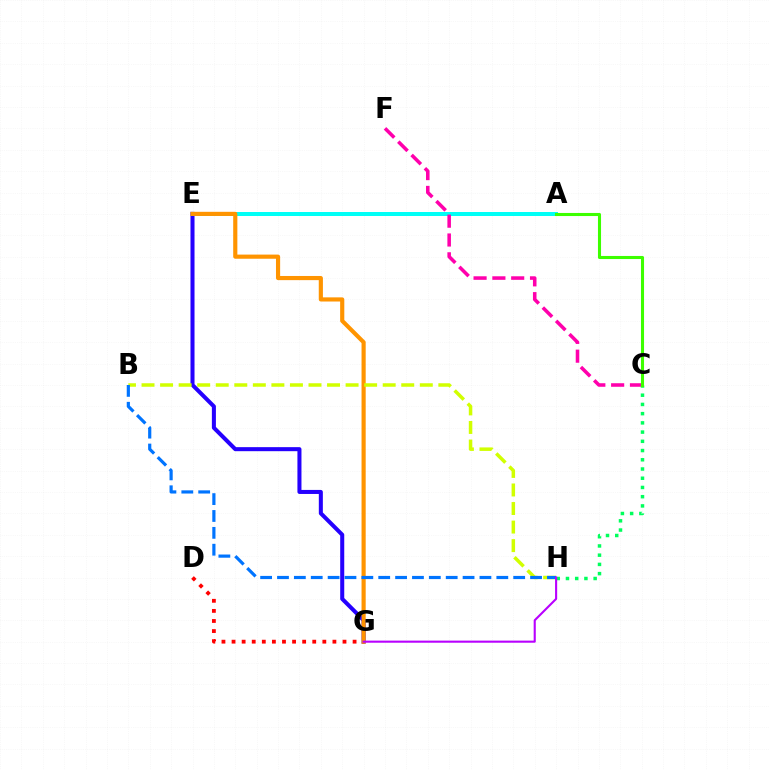{('E', 'G'): [{'color': '#2500ff', 'line_style': 'solid', 'thickness': 2.91}, {'color': '#ff9400', 'line_style': 'solid', 'thickness': 2.99}], ('D', 'G'): [{'color': '#ff0000', 'line_style': 'dotted', 'thickness': 2.74}], ('A', 'E'): [{'color': '#00fff6', 'line_style': 'solid', 'thickness': 2.88}], ('C', 'F'): [{'color': '#ff00ac', 'line_style': 'dashed', 'thickness': 2.56}], ('C', 'H'): [{'color': '#00ff5c', 'line_style': 'dotted', 'thickness': 2.51}], ('B', 'H'): [{'color': '#d1ff00', 'line_style': 'dashed', 'thickness': 2.52}, {'color': '#0074ff', 'line_style': 'dashed', 'thickness': 2.29}], ('A', 'C'): [{'color': '#3dff00', 'line_style': 'solid', 'thickness': 2.22}], ('G', 'H'): [{'color': '#b900ff', 'line_style': 'solid', 'thickness': 1.51}]}